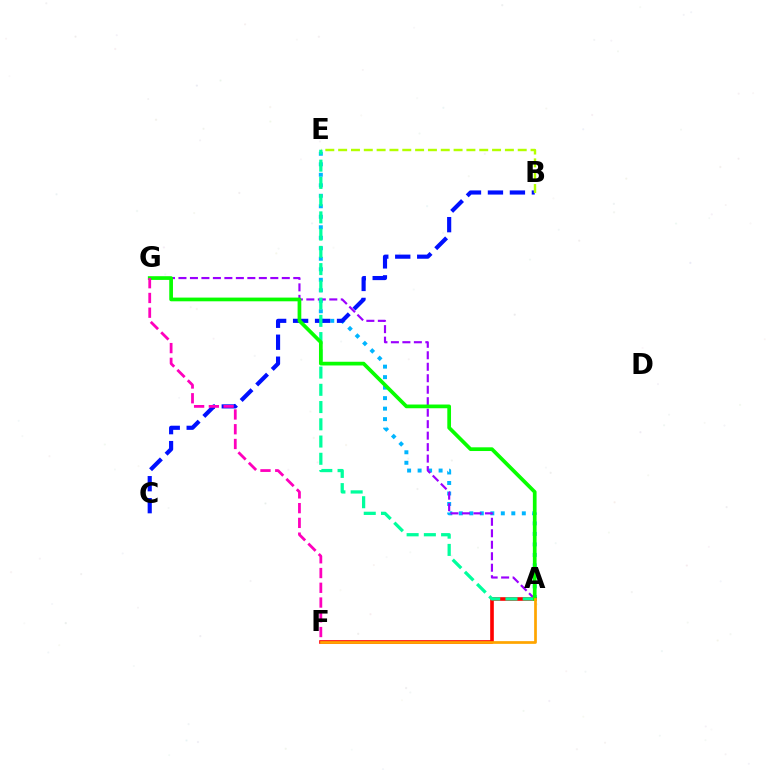{('A', 'E'): [{'color': '#00b5ff', 'line_style': 'dotted', 'thickness': 2.85}, {'color': '#00ff9d', 'line_style': 'dashed', 'thickness': 2.34}], ('B', 'C'): [{'color': '#0010ff', 'line_style': 'dashed', 'thickness': 2.98}], ('A', 'G'): [{'color': '#9b00ff', 'line_style': 'dashed', 'thickness': 1.56}, {'color': '#08ff00', 'line_style': 'solid', 'thickness': 2.67}], ('B', 'E'): [{'color': '#b3ff00', 'line_style': 'dashed', 'thickness': 1.74}], ('A', 'F'): [{'color': '#ff0000', 'line_style': 'solid', 'thickness': 2.62}, {'color': '#ffa500', 'line_style': 'solid', 'thickness': 1.96}], ('F', 'G'): [{'color': '#ff00bd', 'line_style': 'dashed', 'thickness': 2.0}]}